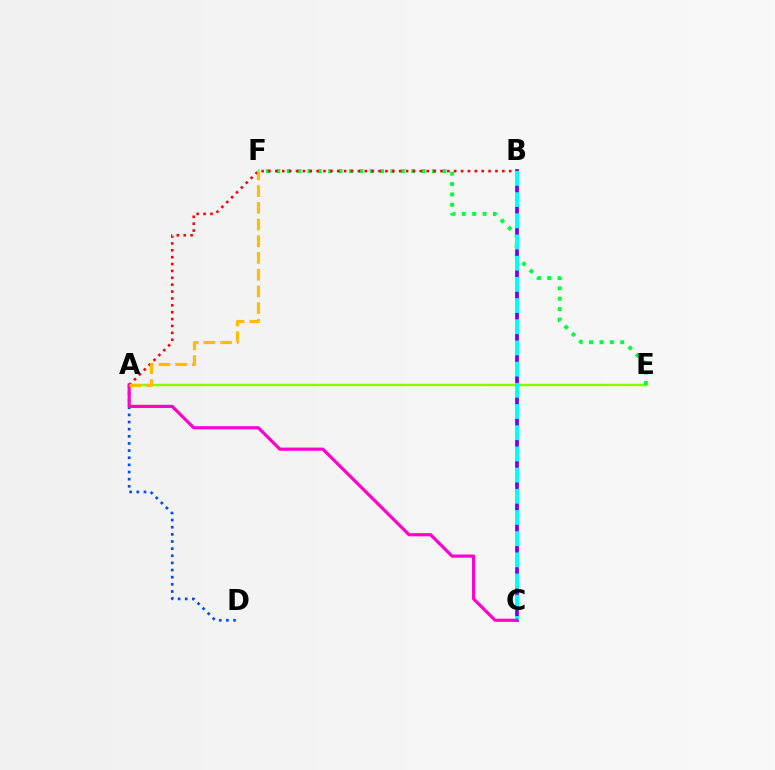{('A', 'E'): [{'color': '#84ff00', 'line_style': 'solid', 'thickness': 1.74}], ('E', 'F'): [{'color': '#00ff39', 'line_style': 'dotted', 'thickness': 2.82}], ('A', 'D'): [{'color': '#004bff', 'line_style': 'dotted', 'thickness': 1.94}], ('B', 'C'): [{'color': '#7200ff', 'line_style': 'solid', 'thickness': 2.68}, {'color': '#00fff6', 'line_style': 'dashed', 'thickness': 2.88}], ('A', 'B'): [{'color': '#ff0000', 'line_style': 'dotted', 'thickness': 1.87}], ('A', 'C'): [{'color': '#ff00cf', 'line_style': 'solid', 'thickness': 2.28}], ('A', 'F'): [{'color': '#ffbd00', 'line_style': 'dashed', 'thickness': 2.27}]}